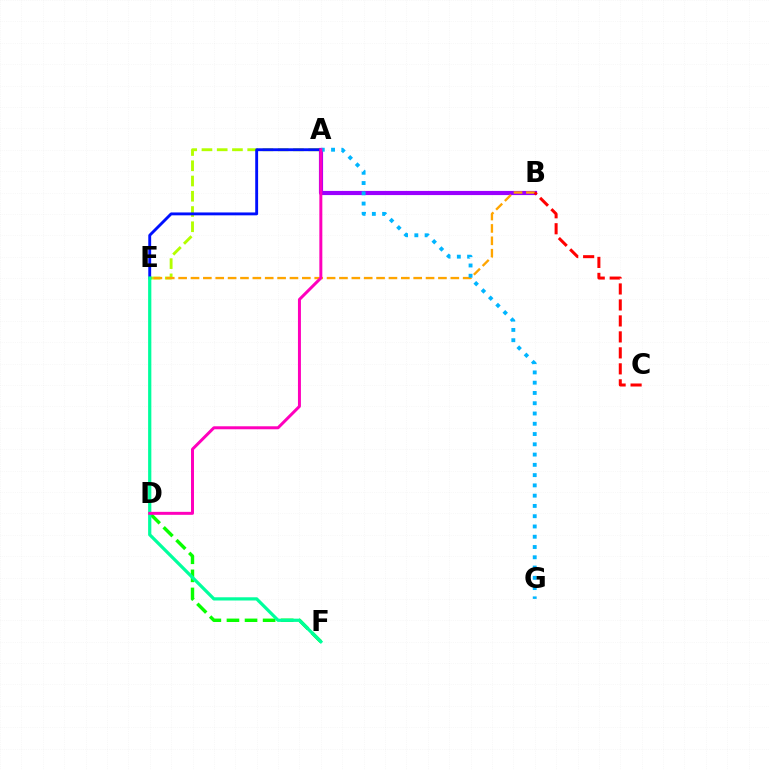{('A', 'E'): [{'color': '#b3ff00', 'line_style': 'dashed', 'thickness': 2.07}, {'color': '#0010ff', 'line_style': 'solid', 'thickness': 2.07}], ('D', 'F'): [{'color': '#08ff00', 'line_style': 'dashed', 'thickness': 2.46}], ('A', 'B'): [{'color': '#9b00ff', 'line_style': 'solid', 'thickness': 2.99}], ('B', 'E'): [{'color': '#ffa500', 'line_style': 'dashed', 'thickness': 1.68}], ('B', 'C'): [{'color': '#ff0000', 'line_style': 'dashed', 'thickness': 2.17}], ('E', 'F'): [{'color': '#00ff9d', 'line_style': 'solid', 'thickness': 2.32}], ('A', 'G'): [{'color': '#00b5ff', 'line_style': 'dotted', 'thickness': 2.79}], ('A', 'D'): [{'color': '#ff00bd', 'line_style': 'solid', 'thickness': 2.15}]}